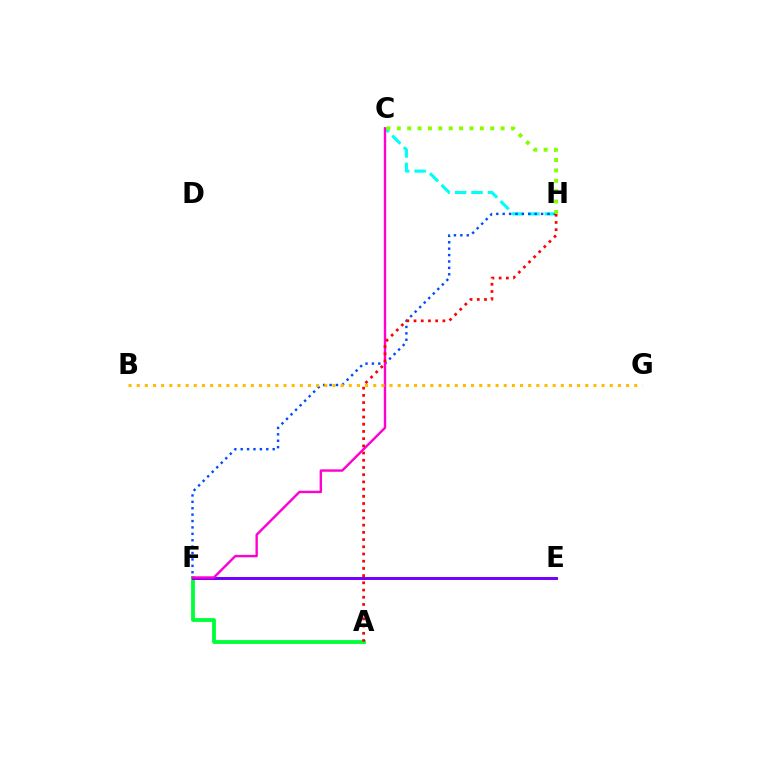{('C', 'H'): [{'color': '#00fff6', 'line_style': 'dashed', 'thickness': 2.23}, {'color': '#84ff00', 'line_style': 'dotted', 'thickness': 2.82}], ('F', 'H'): [{'color': '#004bff', 'line_style': 'dotted', 'thickness': 1.74}], ('A', 'F'): [{'color': '#00ff39', 'line_style': 'solid', 'thickness': 2.75}], ('E', 'F'): [{'color': '#7200ff', 'line_style': 'solid', 'thickness': 2.13}], ('C', 'F'): [{'color': '#ff00cf', 'line_style': 'solid', 'thickness': 1.73}], ('A', 'H'): [{'color': '#ff0000', 'line_style': 'dotted', 'thickness': 1.96}], ('B', 'G'): [{'color': '#ffbd00', 'line_style': 'dotted', 'thickness': 2.22}]}